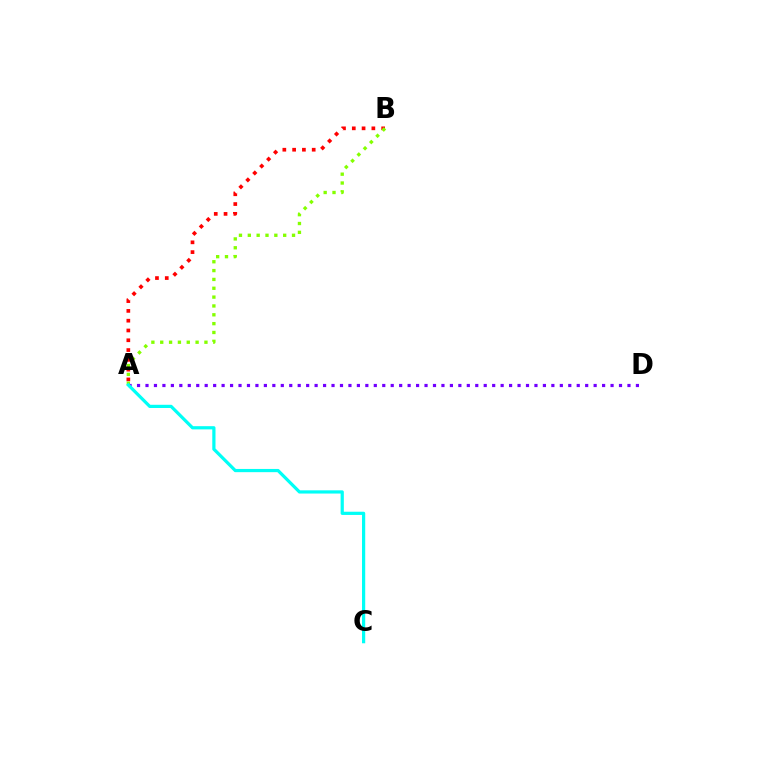{('A', 'B'): [{'color': '#ff0000', 'line_style': 'dotted', 'thickness': 2.66}, {'color': '#84ff00', 'line_style': 'dotted', 'thickness': 2.4}], ('A', 'D'): [{'color': '#7200ff', 'line_style': 'dotted', 'thickness': 2.3}], ('A', 'C'): [{'color': '#00fff6', 'line_style': 'solid', 'thickness': 2.31}]}